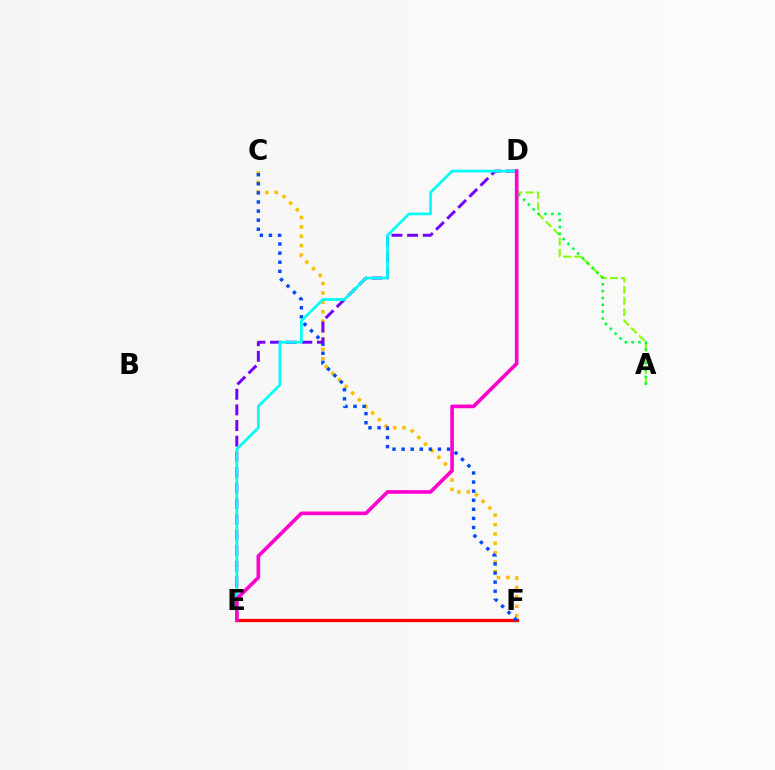{('C', 'F'): [{'color': '#ffbd00', 'line_style': 'dotted', 'thickness': 2.55}, {'color': '#004bff', 'line_style': 'dotted', 'thickness': 2.47}], ('E', 'F'): [{'color': '#ff0000', 'line_style': 'solid', 'thickness': 2.4}], ('A', 'D'): [{'color': '#84ff00', 'line_style': 'dashed', 'thickness': 1.51}, {'color': '#00ff39', 'line_style': 'dotted', 'thickness': 1.86}], ('D', 'E'): [{'color': '#7200ff', 'line_style': 'dashed', 'thickness': 2.12}, {'color': '#00fff6', 'line_style': 'solid', 'thickness': 1.96}, {'color': '#ff00cf', 'line_style': 'solid', 'thickness': 2.62}]}